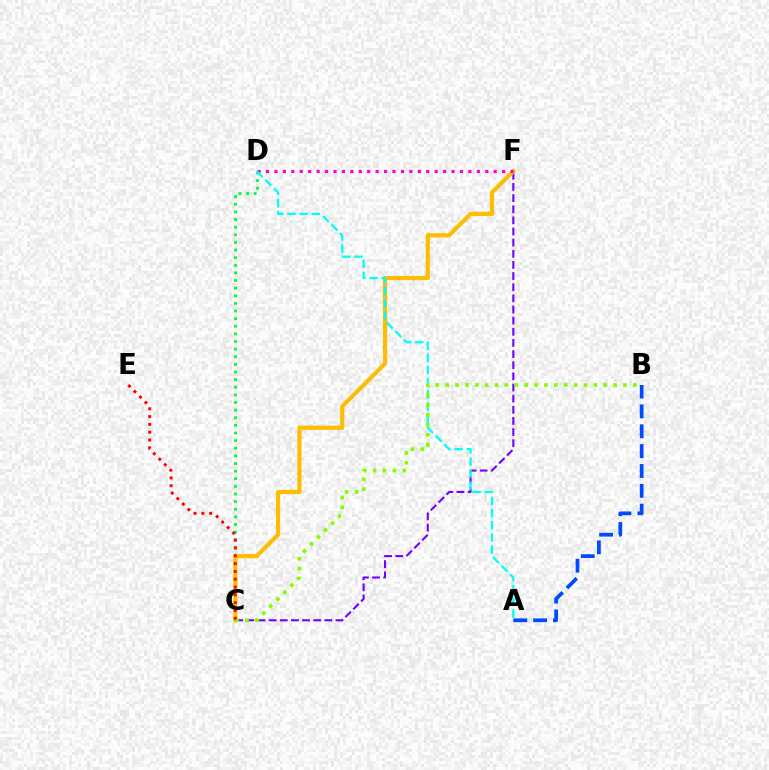{('C', 'F'): [{'color': '#7200ff', 'line_style': 'dashed', 'thickness': 1.51}, {'color': '#ffbd00', 'line_style': 'solid', 'thickness': 3.0}], ('C', 'D'): [{'color': '#00ff39', 'line_style': 'dotted', 'thickness': 2.07}], ('D', 'F'): [{'color': '#ff00cf', 'line_style': 'dotted', 'thickness': 2.29}], ('A', 'B'): [{'color': '#004bff', 'line_style': 'dashed', 'thickness': 2.7}], ('A', 'D'): [{'color': '#00fff6', 'line_style': 'dashed', 'thickness': 1.65}], ('B', 'C'): [{'color': '#84ff00', 'line_style': 'dotted', 'thickness': 2.68}], ('C', 'E'): [{'color': '#ff0000', 'line_style': 'dotted', 'thickness': 2.12}]}